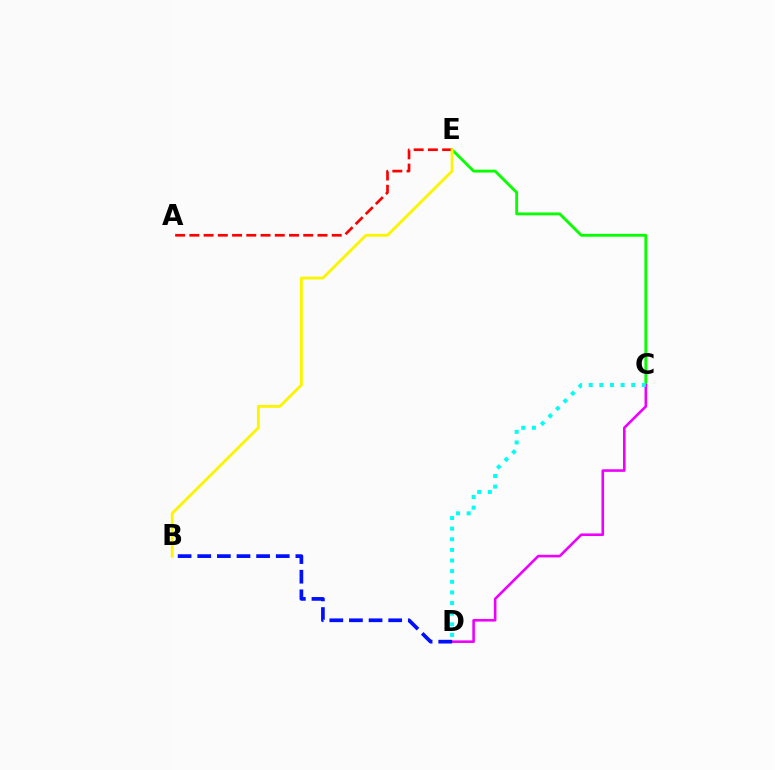{('C', 'E'): [{'color': '#08ff00', 'line_style': 'solid', 'thickness': 2.06}], ('C', 'D'): [{'color': '#ee00ff', 'line_style': 'solid', 'thickness': 1.87}, {'color': '#00fff6', 'line_style': 'dotted', 'thickness': 2.89}], ('A', 'E'): [{'color': '#ff0000', 'line_style': 'dashed', 'thickness': 1.93}], ('B', 'D'): [{'color': '#0010ff', 'line_style': 'dashed', 'thickness': 2.67}], ('B', 'E'): [{'color': '#fcf500', 'line_style': 'solid', 'thickness': 2.06}]}